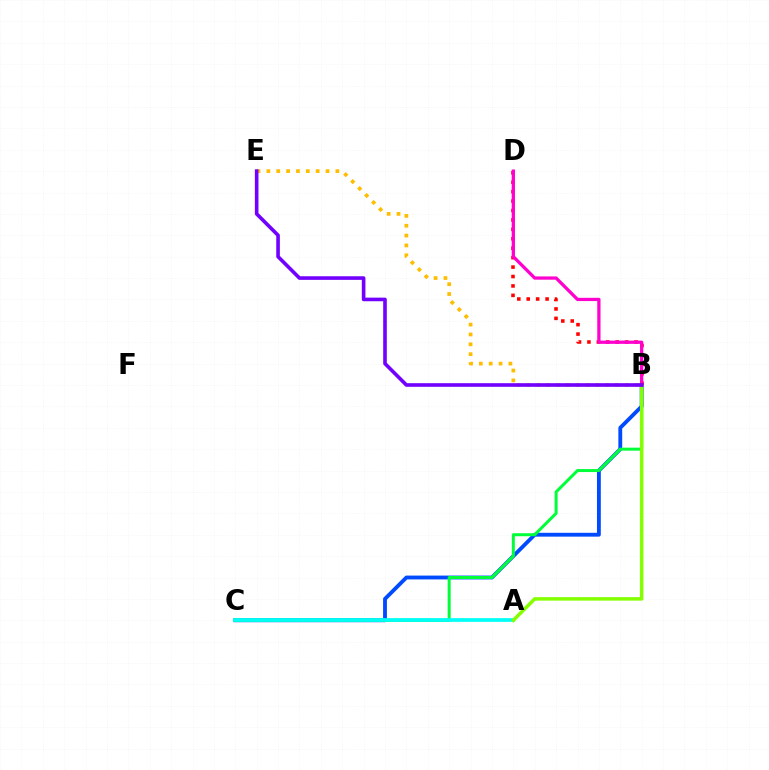{('B', 'C'): [{'color': '#004bff', 'line_style': 'solid', 'thickness': 2.76}, {'color': '#00ff39', 'line_style': 'solid', 'thickness': 2.16}], ('A', 'C'): [{'color': '#00fff6', 'line_style': 'solid', 'thickness': 2.68}], ('A', 'B'): [{'color': '#84ff00', 'line_style': 'solid', 'thickness': 2.52}], ('B', 'E'): [{'color': '#ffbd00', 'line_style': 'dotted', 'thickness': 2.68}, {'color': '#7200ff', 'line_style': 'solid', 'thickness': 2.6}], ('B', 'D'): [{'color': '#ff0000', 'line_style': 'dotted', 'thickness': 2.56}, {'color': '#ff00cf', 'line_style': 'solid', 'thickness': 2.34}]}